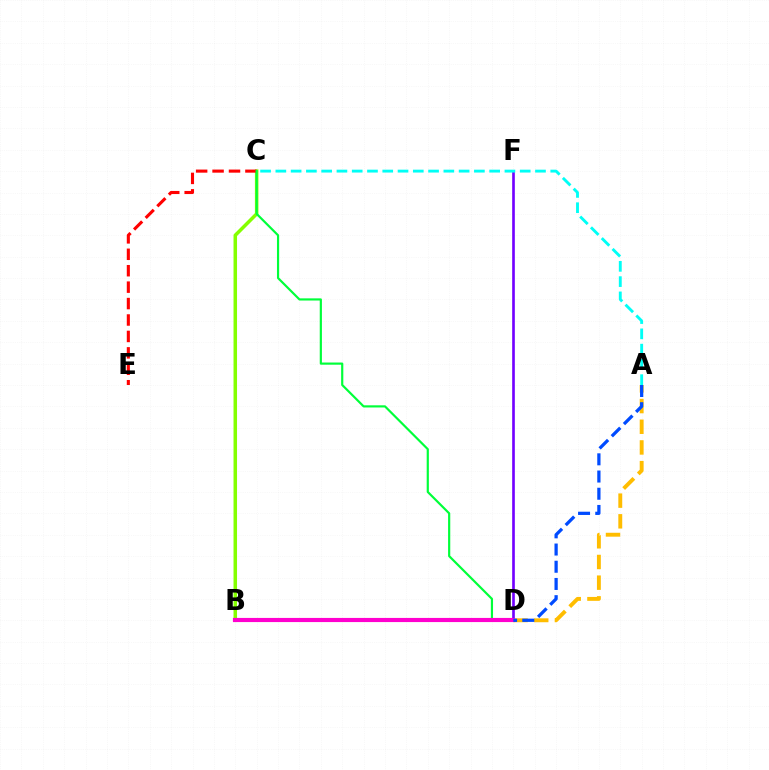{('A', 'D'): [{'color': '#ffbd00', 'line_style': 'dashed', 'thickness': 2.81}, {'color': '#004bff', 'line_style': 'dashed', 'thickness': 2.34}], ('B', 'C'): [{'color': '#84ff00', 'line_style': 'solid', 'thickness': 2.53}], ('D', 'F'): [{'color': '#7200ff', 'line_style': 'solid', 'thickness': 1.91}], ('C', 'E'): [{'color': '#ff0000', 'line_style': 'dashed', 'thickness': 2.23}], ('C', 'D'): [{'color': '#00ff39', 'line_style': 'solid', 'thickness': 1.57}], ('A', 'C'): [{'color': '#00fff6', 'line_style': 'dashed', 'thickness': 2.07}], ('B', 'D'): [{'color': '#ff00cf', 'line_style': 'solid', 'thickness': 2.98}]}